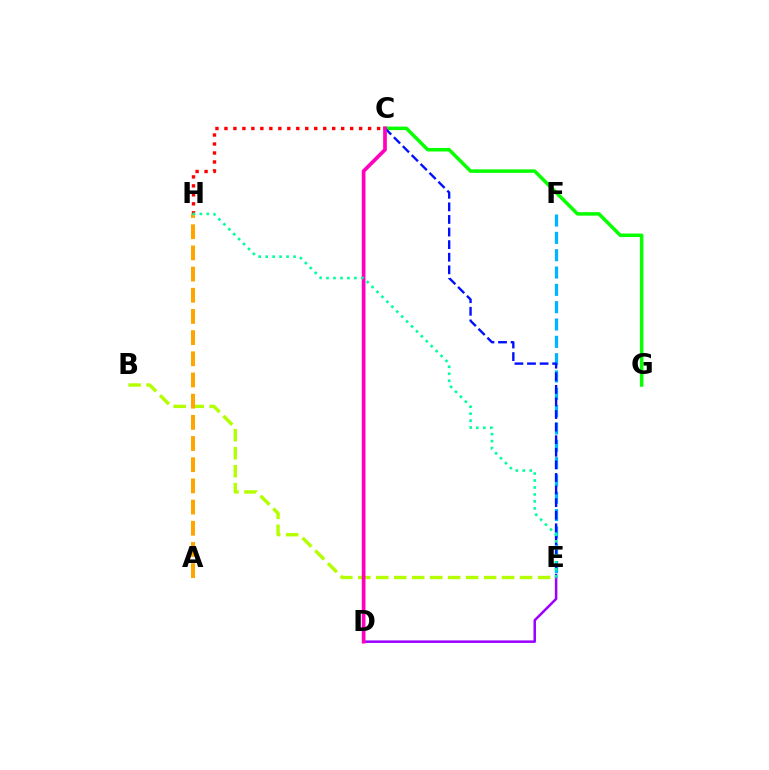{('D', 'E'): [{'color': '#9b00ff', 'line_style': 'solid', 'thickness': 1.8}], ('E', 'F'): [{'color': '#00b5ff', 'line_style': 'dashed', 'thickness': 2.35}], ('C', 'H'): [{'color': '#ff0000', 'line_style': 'dotted', 'thickness': 2.44}], ('C', 'G'): [{'color': '#08ff00', 'line_style': 'solid', 'thickness': 2.52}], ('C', 'E'): [{'color': '#0010ff', 'line_style': 'dashed', 'thickness': 1.71}], ('B', 'E'): [{'color': '#b3ff00', 'line_style': 'dashed', 'thickness': 2.44}], ('C', 'D'): [{'color': '#ff00bd', 'line_style': 'solid', 'thickness': 2.67}], ('A', 'H'): [{'color': '#ffa500', 'line_style': 'dashed', 'thickness': 2.88}], ('E', 'H'): [{'color': '#00ff9d', 'line_style': 'dotted', 'thickness': 1.89}]}